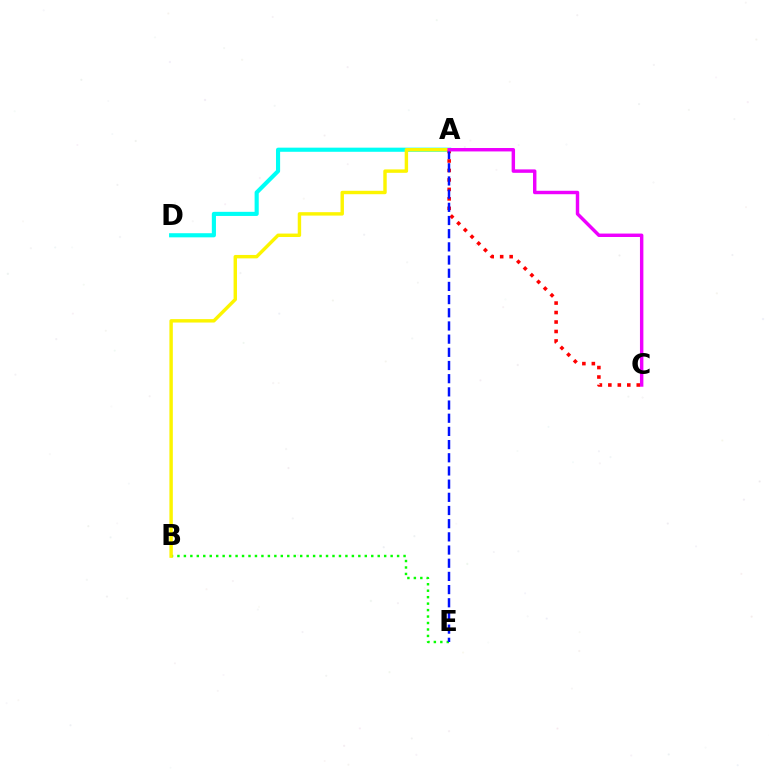{('B', 'E'): [{'color': '#08ff00', 'line_style': 'dotted', 'thickness': 1.76}], ('A', 'D'): [{'color': '#00fff6', 'line_style': 'solid', 'thickness': 2.97}], ('A', 'C'): [{'color': '#ff0000', 'line_style': 'dotted', 'thickness': 2.57}, {'color': '#ee00ff', 'line_style': 'solid', 'thickness': 2.47}], ('A', 'B'): [{'color': '#fcf500', 'line_style': 'solid', 'thickness': 2.46}], ('A', 'E'): [{'color': '#0010ff', 'line_style': 'dashed', 'thickness': 1.79}]}